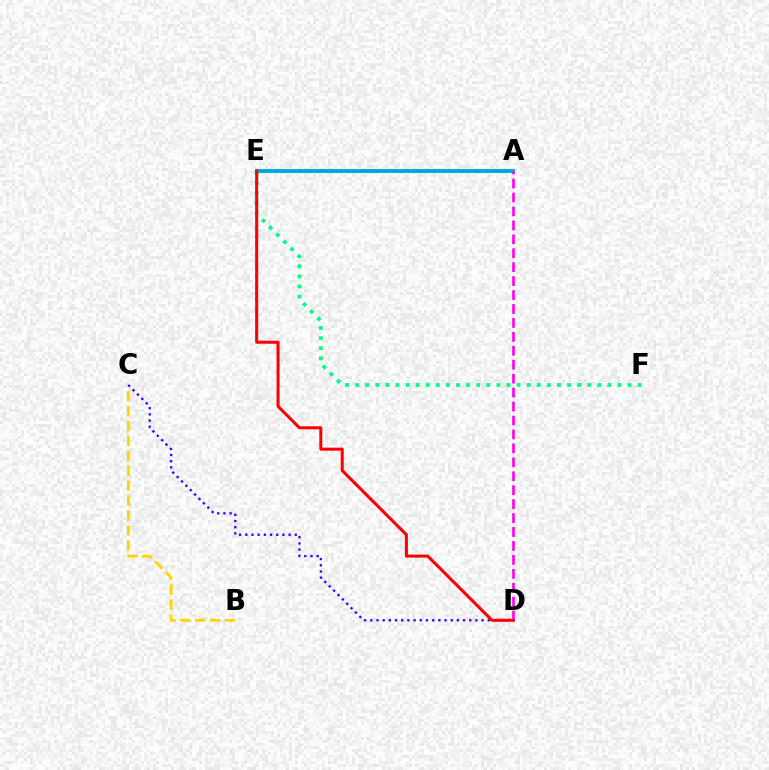{('B', 'C'): [{'color': '#ffd500', 'line_style': 'dashed', 'thickness': 2.03}], ('C', 'D'): [{'color': '#3700ff', 'line_style': 'dotted', 'thickness': 1.68}], ('A', 'E'): [{'color': '#4fff00', 'line_style': 'solid', 'thickness': 2.95}, {'color': '#009eff', 'line_style': 'solid', 'thickness': 2.58}], ('E', 'F'): [{'color': '#00ff86', 'line_style': 'dotted', 'thickness': 2.74}], ('A', 'D'): [{'color': '#ff00ed', 'line_style': 'dashed', 'thickness': 1.89}], ('D', 'E'): [{'color': '#ff0000', 'line_style': 'solid', 'thickness': 2.19}]}